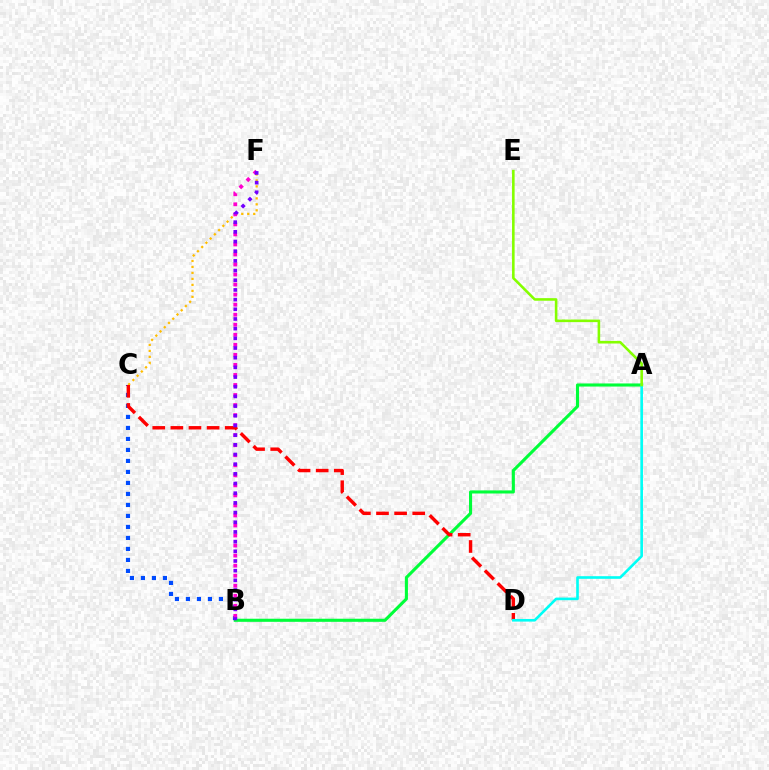{('A', 'B'): [{'color': '#00ff39', 'line_style': 'solid', 'thickness': 2.23}], ('B', 'C'): [{'color': '#004bff', 'line_style': 'dotted', 'thickness': 2.99}], ('C', 'F'): [{'color': '#ffbd00', 'line_style': 'dotted', 'thickness': 1.62}], ('C', 'D'): [{'color': '#ff0000', 'line_style': 'dashed', 'thickness': 2.46}], ('B', 'F'): [{'color': '#ff00cf', 'line_style': 'dotted', 'thickness': 2.73}, {'color': '#7200ff', 'line_style': 'dotted', 'thickness': 2.63}], ('A', 'D'): [{'color': '#00fff6', 'line_style': 'solid', 'thickness': 1.89}], ('A', 'E'): [{'color': '#84ff00', 'line_style': 'solid', 'thickness': 1.86}]}